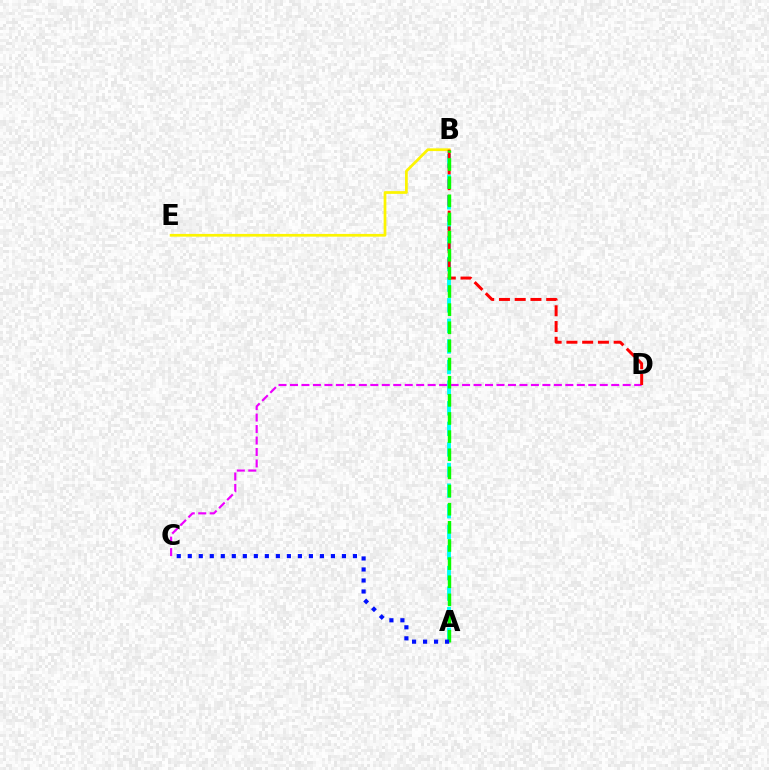{('C', 'D'): [{'color': '#ee00ff', 'line_style': 'dashed', 'thickness': 1.56}], ('B', 'E'): [{'color': '#fcf500', 'line_style': 'solid', 'thickness': 1.97}], ('A', 'B'): [{'color': '#00fff6', 'line_style': 'dashed', 'thickness': 2.8}, {'color': '#08ff00', 'line_style': 'dashed', 'thickness': 2.46}], ('B', 'D'): [{'color': '#ff0000', 'line_style': 'dashed', 'thickness': 2.14}], ('A', 'C'): [{'color': '#0010ff', 'line_style': 'dotted', 'thickness': 2.99}]}